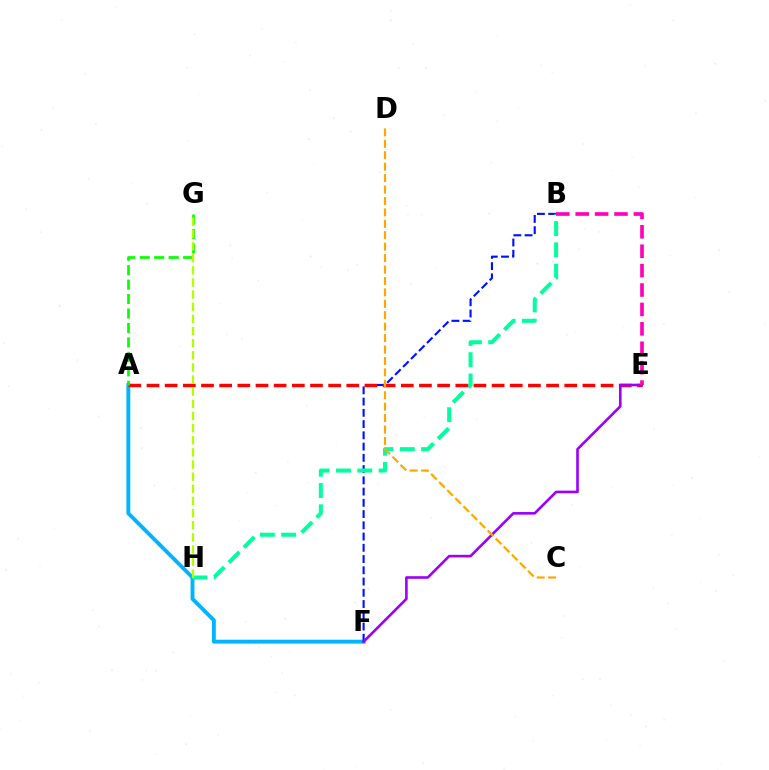{('A', 'F'): [{'color': '#00b5ff', 'line_style': 'solid', 'thickness': 2.79}], ('B', 'F'): [{'color': '#0010ff', 'line_style': 'dashed', 'thickness': 1.53}], ('B', 'H'): [{'color': '#00ff9d', 'line_style': 'dashed', 'thickness': 2.89}], ('A', 'E'): [{'color': '#ff0000', 'line_style': 'dashed', 'thickness': 2.47}], ('A', 'G'): [{'color': '#08ff00', 'line_style': 'dashed', 'thickness': 1.96}], ('E', 'F'): [{'color': '#9b00ff', 'line_style': 'solid', 'thickness': 1.88}], ('B', 'E'): [{'color': '#ff00bd', 'line_style': 'dashed', 'thickness': 2.64}], ('G', 'H'): [{'color': '#b3ff00', 'line_style': 'dashed', 'thickness': 1.65}], ('C', 'D'): [{'color': '#ffa500', 'line_style': 'dashed', 'thickness': 1.55}]}